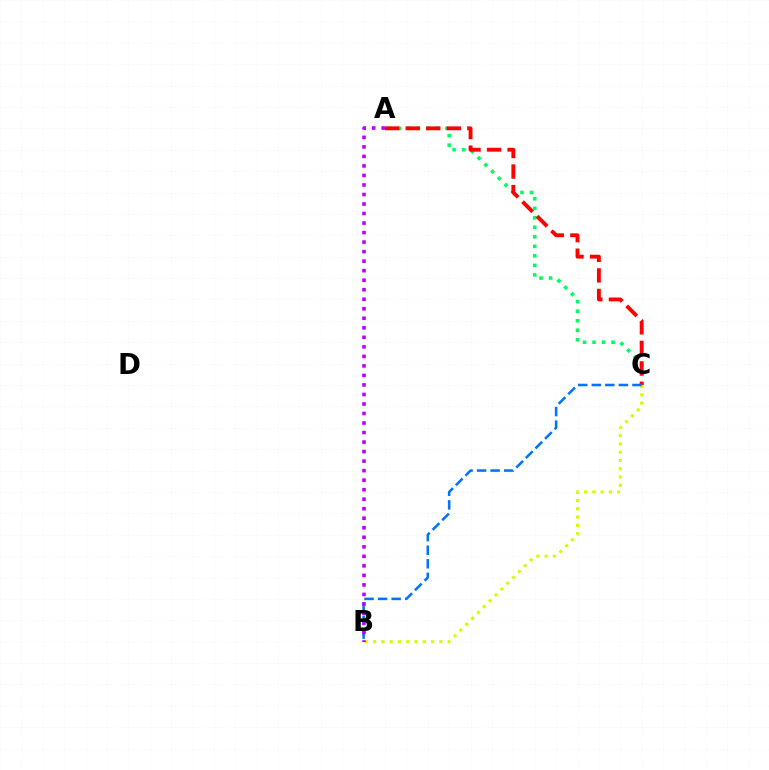{('A', 'C'): [{'color': '#00ff5c', 'line_style': 'dotted', 'thickness': 2.58}, {'color': '#ff0000', 'line_style': 'dashed', 'thickness': 2.79}], ('B', 'C'): [{'color': '#d1ff00', 'line_style': 'dotted', 'thickness': 2.25}, {'color': '#0074ff', 'line_style': 'dashed', 'thickness': 1.84}], ('A', 'B'): [{'color': '#b900ff', 'line_style': 'dotted', 'thickness': 2.59}]}